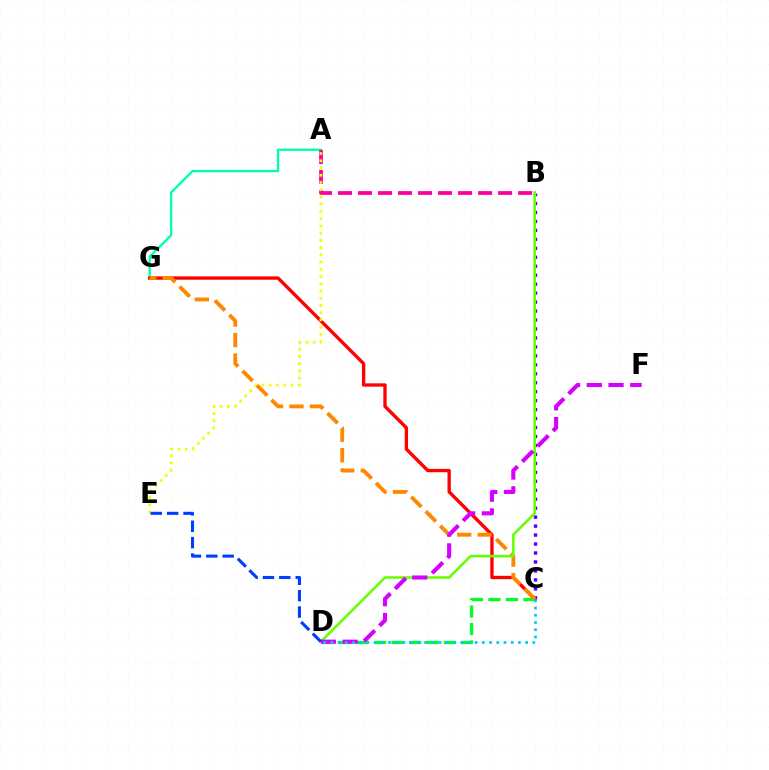{('A', 'G'): [{'color': '#00ffaf', 'line_style': 'solid', 'thickness': 1.67}], ('B', 'C'): [{'color': '#4f00ff', 'line_style': 'dotted', 'thickness': 2.43}], ('A', 'B'): [{'color': '#ff00a0', 'line_style': 'dashed', 'thickness': 2.72}], ('C', 'G'): [{'color': '#ff0000', 'line_style': 'solid', 'thickness': 2.41}, {'color': '#ff8800', 'line_style': 'dashed', 'thickness': 2.78}], ('C', 'D'): [{'color': '#00ff27', 'line_style': 'dashed', 'thickness': 2.37}, {'color': '#00c7ff', 'line_style': 'dotted', 'thickness': 1.96}], ('A', 'E'): [{'color': '#eeff00', 'line_style': 'dotted', 'thickness': 1.97}], ('B', 'D'): [{'color': '#66ff00', 'line_style': 'solid', 'thickness': 1.84}], ('D', 'F'): [{'color': '#d600ff', 'line_style': 'dashed', 'thickness': 2.95}], ('D', 'E'): [{'color': '#003fff', 'line_style': 'dashed', 'thickness': 2.23}]}